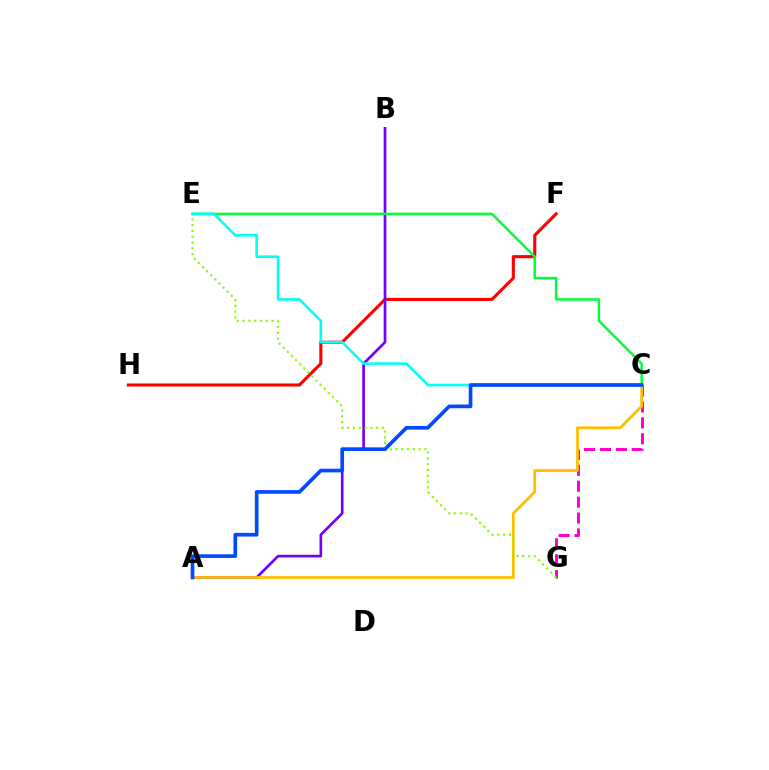{('F', 'H'): [{'color': '#ff0000', 'line_style': 'solid', 'thickness': 2.23}], ('A', 'B'): [{'color': '#7200ff', 'line_style': 'solid', 'thickness': 1.92}], ('C', 'G'): [{'color': '#ff00cf', 'line_style': 'dashed', 'thickness': 2.16}], ('C', 'E'): [{'color': '#00ff39', 'line_style': 'solid', 'thickness': 1.79}, {'color': '#00fff6', 'line_style': 'solid', 'thickness': 1.86}], ('A', 'C'): [{'color': '#ffbd00', 'line_style': 'solid', 'thickness': 1.97}, {'color': '#004bff', 'line_style': 'solid', 'thickness': 2.64}], ('E', 'G'): [{'color': '#84ff00', 'line_style': 'dotted', 'thickness': 1.58}]}